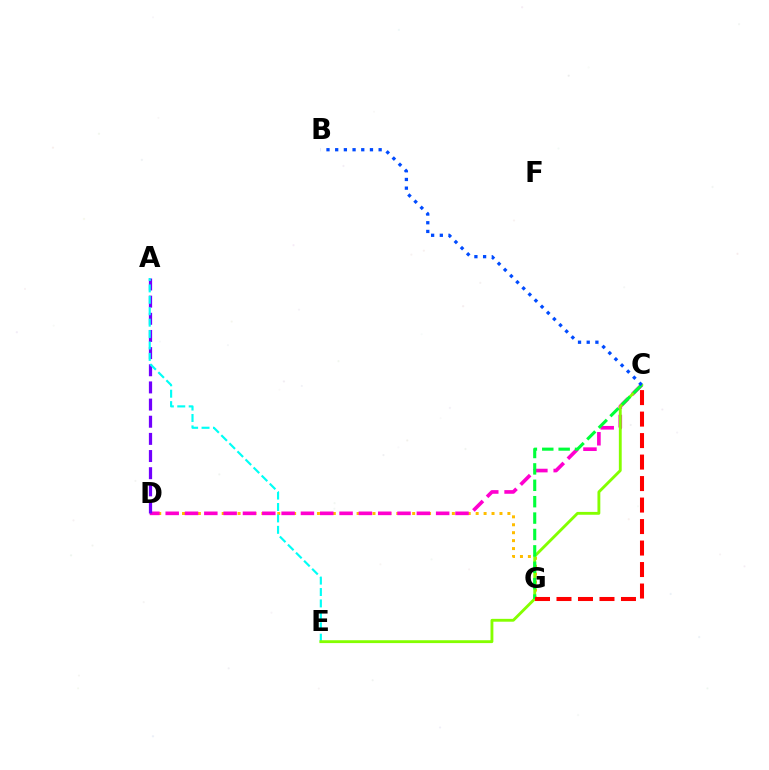{('D', 'G'): [{'color': '#ffbd00', 'line_style': 'dotted', 'thickness': 2.16}], ('C', 'D'): [{'color': '#ff00cf', 'line_style': 'dashed', 'thickness': 2.62}], ('A', 'D'): [{'color': '#7200ff', 'line_style': 'dashed', 'thickness': 2.33}], ('A', 'E'): [{'color': '#00fff6', 'line_style': 'dashed', 'thickness': 1.55}], ('C', 'E'): [{'color': '#84ff00', 'line_style': 'solid', 'thickness': 2.05}], ('C', 'G'): [{'color': '#00ff39', 'line_style': 'dashed', 'thickness': 2.23}, {'color': '#ff0000', 'line_style': 'dashed', 'thickness': 2.92}], ('B', 'C'): [{'color': '#004bff', 'line_style': 'dotted', 'thickness': 2.36}]}